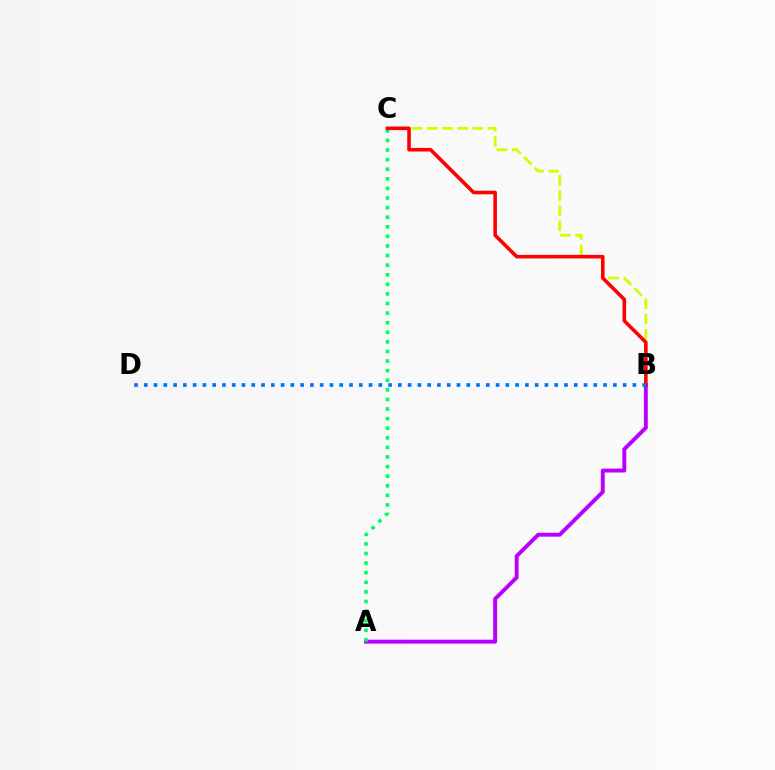{('B', 'C'): [{'color': '#d1ff00', 'line_style': 'dashed', 'thickness': 2.06}, {'color': '#ff0000', 'line_style': 'solid', 'thickness': 2.58}], ('A', 'B'): [{'color': '#b900ff', 'line_style': 'solid', 'thickness': 2.82}], ('A', 'C'): [{'color': '#00ff5c', 'line_style': 'dotted', 'thickness': 2.61}], ('B', 'D'): [{'color': '#0074ff', 'line_style': 'dotted', 'thickness': 2.66}]}